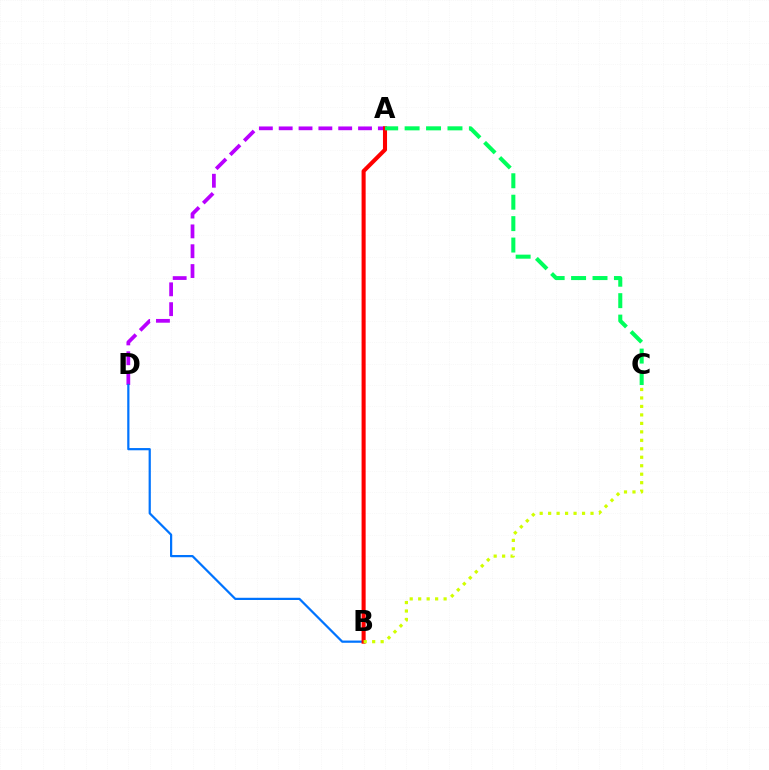{('A', 'D'): [{'color': '#b900ff', 'line_style': 'dashed', 'thickness': 2.69}], ('B', 'D'): [{'color': '#0074ff', 'line_style': 'solid', 'thickness': 1.6}], ('A', 'B'): [{'color': '#ff0000', 'line_style': 'solid', 'thickness': 2.93}], ('B', 'C'): [{'color': '#d1ff00', 'line_style': 'dotted', 'thickness': 2.3}], ('A', 'C'): [{'color': '#00ff5c', 'line_style': 'dashed', 'thickness': 2.91}]}